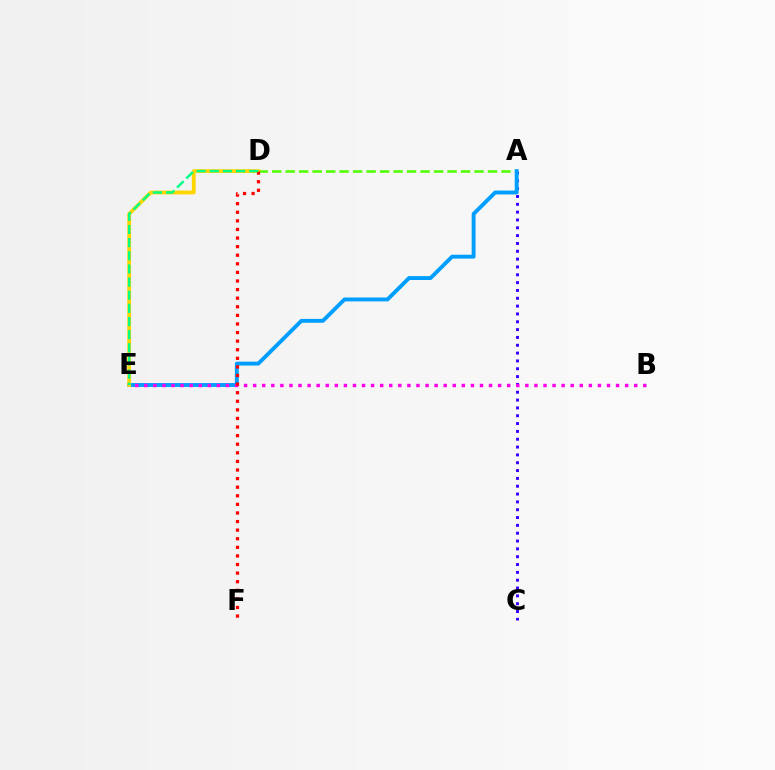{('A', 'D'): [{'color': '#4fff00', 'line_style': 'dashed', 'thickness': 1.83}], ('A', 'C'): [{'color': '#3700ff', 'line_style': 'dotted', 'thickness': 2.13}], ('A', 'E'): [{'color': '#009eff', 'line_style': 'solid', 'thickness': 2.8}], ('B', 'E'): [{'color': '#ff00ed', 'line_style': 'dotted', 'thickness': 2.47}], ('D', 'E'): [{'color': '#ffd500', 'line_style': 'solid', 'thickness': 2.72}, {'color': '#00ff86', 'line_style': 'dashed', 'thickness': 1.79}], ('D', 'F'): [{'color': '#ff0000', 'line_style': 'dotted', 'thickness': 2.33}]}